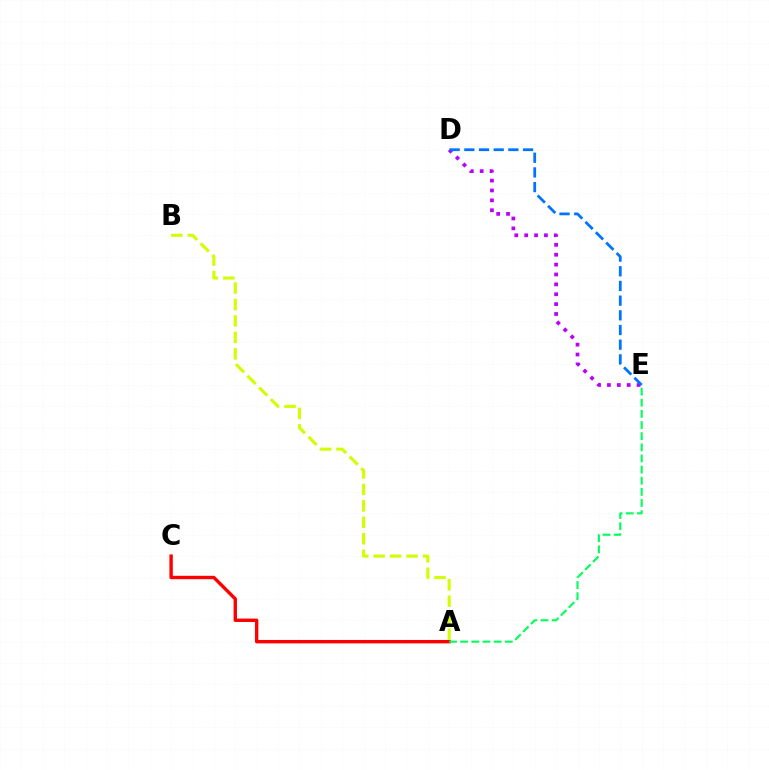{('A', 'C'): [{'color': '#ff0000', 'line_style': 'solid', 'thickness': 2.45}], ('A', 'B'): [{'color': '#d1ff00', 'line_style': 'dashed', 'thickness': 2.23}], ('A', 'E'): [{'color': '#00ff5c', 'line_style': 'dashed', 'thickness': 1.51}], ('D', 'E'): [{'color': '#b900ff', 'line_style': 'dotted', 'thickness': 2.68}, {'color': '#0074ff', 'line_style': 'dashed', 'thickness': 1.99}]}